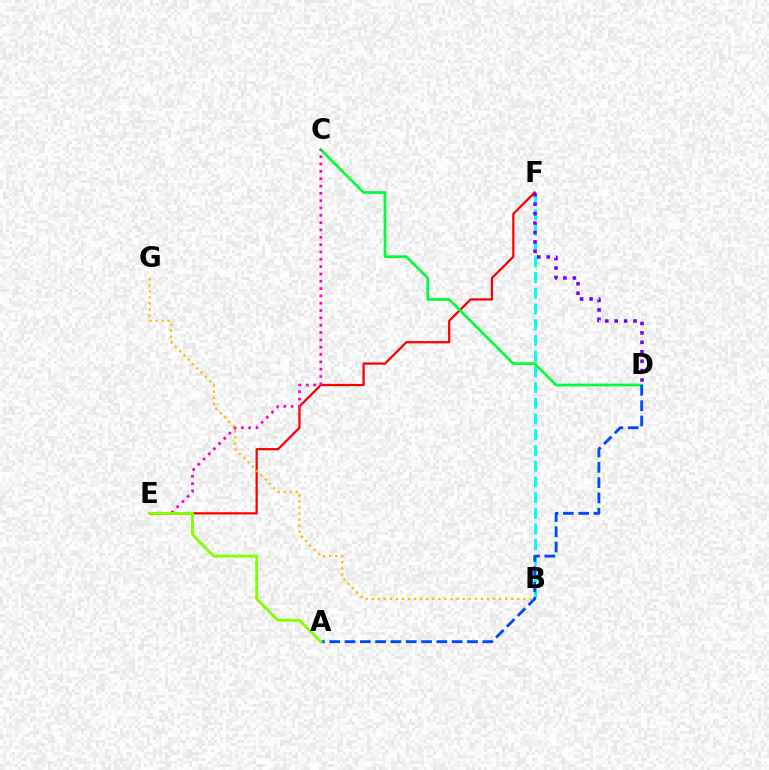{('B', 'F'): [{'color': '#00fff6', 'line_style': 'dashed', 'thickness': 2.14}], ('E', 'F'): [{'color': '#ff0000', 'line_style': 'solid', 'thickness': 1.63}], ('C', 'D'): [{'color': '#00ff39', 'line_style': 'solid', 'thickness': 1.96}], ('B', 'G'): [{'color': '#ffbd00', 'line_style': 'dotted', 'thickness': 1.65}], ('D', 'F'): [{'color': '#7200ff', 'line_style': 'dotted', 'thickness': 2.56}], ('C', 'E'): [{'color': '#ff00cf', 'line_style': 'dotted', 'thickness': 1.99}], ('A', 'D'): [{'color': '#004bff', 'line_style': 'dashed', 'thickness': 2.08}], ('A', 'E'): [{'color': '#84ff00', 'line_style': 'solid', 'thickness': 2.07}]}